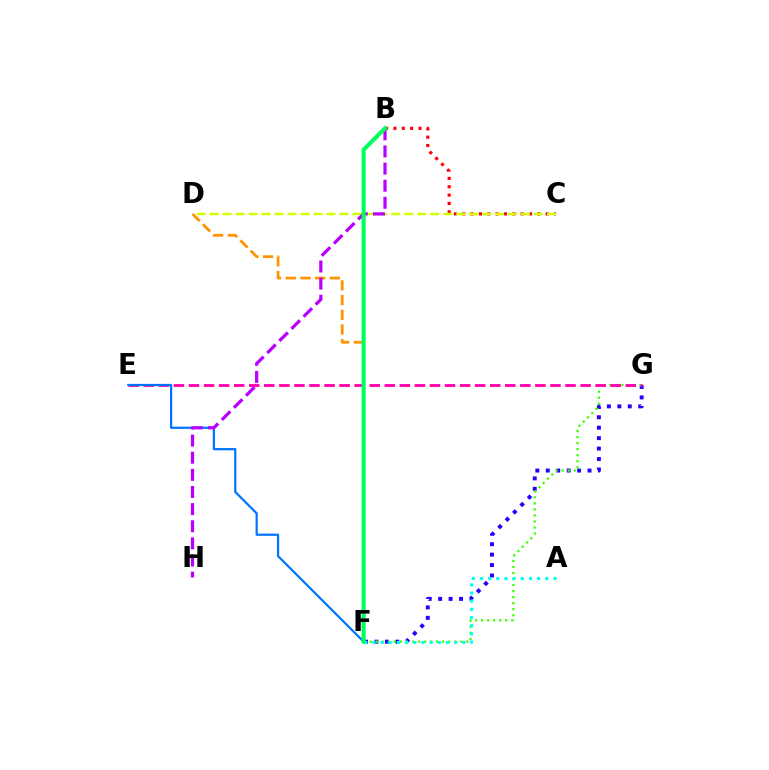{('D', 'F'): [{'color': '#ff9400', 'line_style': 'dashed', 'thickness': 2.0}], ('B', 'C'): [{'color': '#ff0000', 'line_style': 'dotted', 'thickness': 2.27}], ('F', 'G'): [{'color': '#2500ff', 'line_style': 'dotted', 'thickness': 2.84}, {'color': '#3dff00', 'line_style': 'dotted', 'thickness': 1.64}], ('E', 'G'): [{'color': '#ff00ac', 'line_style': 'dashed', 'thickness': 2.05}], ('C', 'D'): [{'color': '#d1ff00', 'line_style': 'dashed', 'thickness': 1.76}], ('E', 'F'): [{'color': '#0074ff', 'line_style': 'solid', 'thickness': 1.6}], ('A', 'F'): [{'color': '#00fff6', 'line_style': 'dotted', 'thickness': 2.22}], ('B', 'H'): [{'color': '#b900ff', 'line_style': 'dashed', 'thickness': 2.33}], ('B', 'F'): [{'color': '#00ff5c', 'line_style': 'solid', 'thickness': 2.93}]}